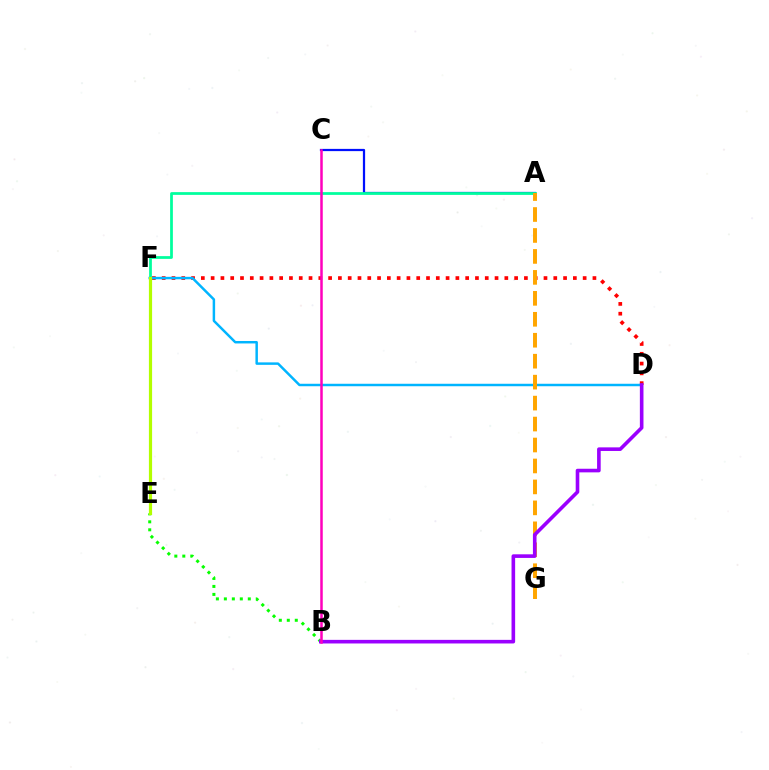{('A', 'C'): [{'color': '#0010ff', 'line_style': 'solid', 'thickness': 1.61}], ('B', 'E'): [{'color': '#08ff00', 'line_style': 'dotted', 'thickness': 2.17}], ('A', 'F'): [{'color': '#00ff9d', 'line_style': 'solid', 'thickness': 1.98}], ('D', 'F'): [{'color': '#ff0000', 'line_style': 'dotted', 'thickness': 2.66}, {'color': '#00b5ff', 'line_style': 'solid', 'thickness': 1.78}], ('A', 'G'): [{'color': '#ffa500', 'line_style': 'dashed', 'thickness': 2.85}], ('B', 'D'): [{'color': '#9b00ff', 'line_style': 'solid', 'thickness': 2.6}], ('E', 'F'): [{'color': '#b3ff00', 'line_style': 'solid', 'thickness': 2.3}], ('B', 'C'): [{'color': '#ff00bd', 'line_style': 'solid', 'thickness': 1.81}]}